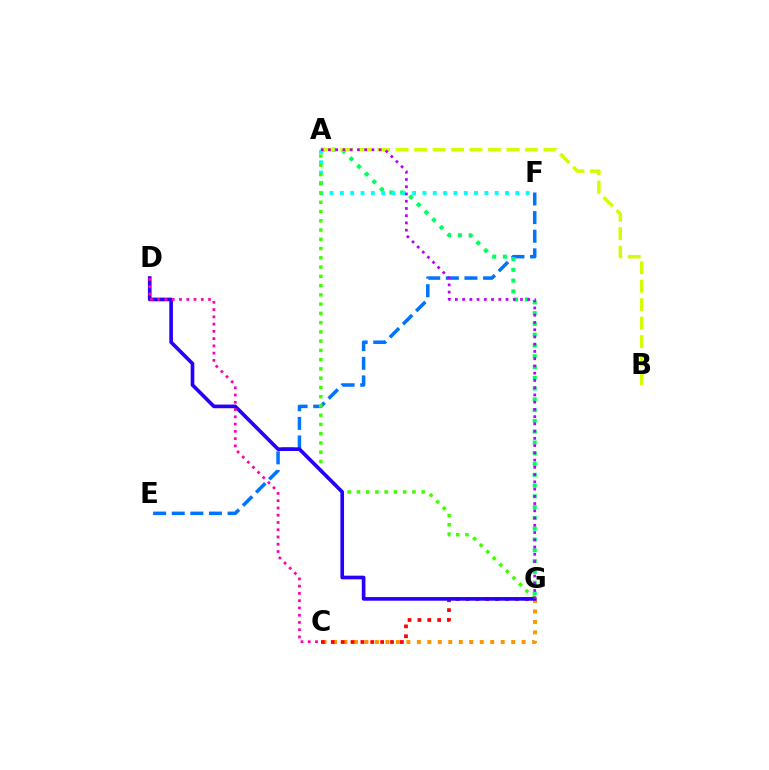{('E', 'F'): [{'color': '#0074ff', 'line_style': 'dashed', 'thickness': 2.53}], ('A', 'G'): [{'color': '#00ff5c', 'line_style': 'dotted', 'thickness': 2.93}, {'color': '#3dff00', 'line_style': 'dotted', 'thickness': 2.51}, {'color': '#b900ff', 'line_style': 'dotted', 'thickness': 1.97}], ('A', 'F'): [{'color': '#00fff6', 'line_style': 'dotted', 'thickness': 2.8}], ('C', 'G'): [{'color': '#ff9400', 'line_style': 'dotted', 'thickness': 2.85}, {'color': '#ff0000', 'line_style': 'dotted', 'thickness': 2.68}], ('A', 'B'): [{'color': '#d1ff00', 'line_style': 'dashed', 'thickness': 2.51}], ('D', 'G'): [{'color': '#2500ff', 'line_style': 'solid', 'thickness': 2.63}], ('C', 'D'): [{'color': '#ff00ac', 'line_style': 'dotted', 'thickness': 1.97}]}